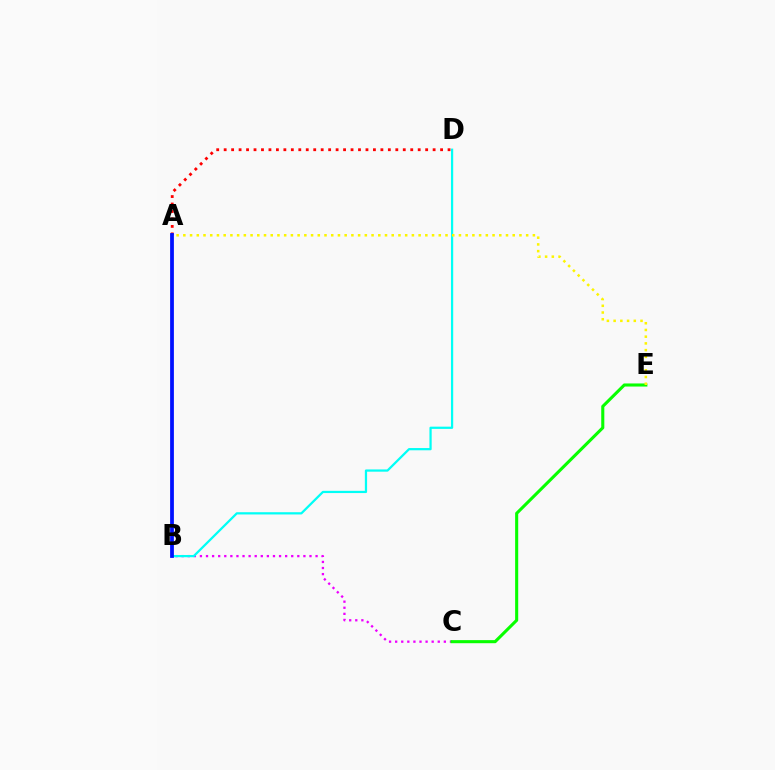{('B', 'C'): [{'color': '#ee00ff', 'line_style': 'dotted', 'thickness': 1.65}], ('A', 'D'): [{'color': '#ff0000', 'line_style': 'dotted', 'thickness': 2.03}], ('B', 'D'): [{'color': '#00fff6', 'line_style': 'solid', 'thickness': 1.61}], ('C', 'E'): [{'color': '#08ff00', 'line_style': 'solid', 'thickness': 2.22}], ('A', 'B'): [{'color': '#0010ff', 'line_style': 'solid', 'thickness': 2.72}], ('A', 'E'): [{'color': '#fcf500', 'line_style': 'dotted', 'thickness': 1.83}]}